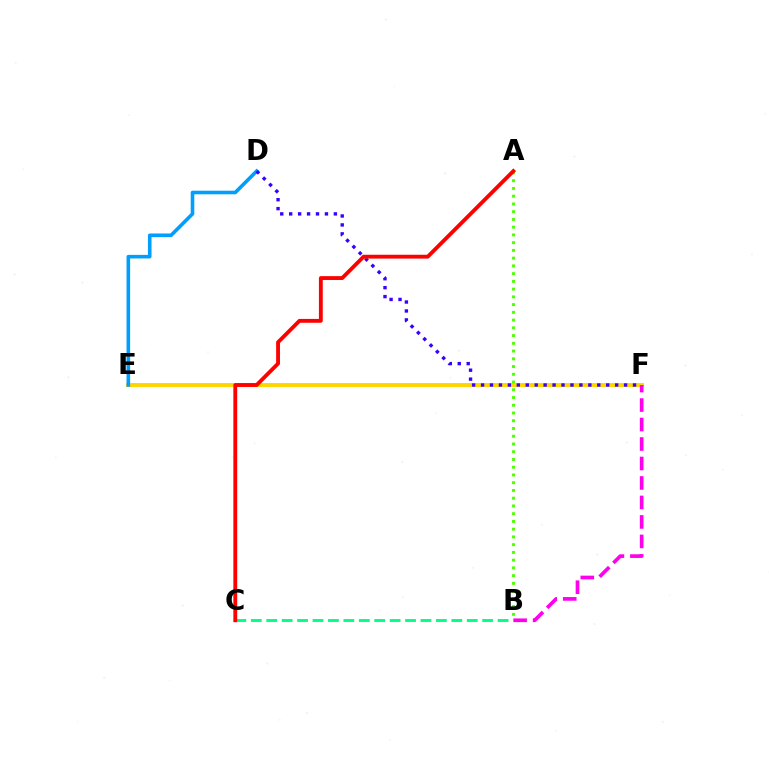{('E', 'F'): [{'color': '#ffd500', 'line_style': 'solid', 'thickness': 2.84}], ('D', 'E'): [{'color': '#009eff', 'line_style': 'solid', 'thickness': 2.59}], ('B', 'F'): [{'color': '#ff00ed', 'line_style': 'dashed', 'thickness': 2.65}], ('A', 'B'): [{'color': '#4fff00', 'line_style': 'dotted', 'thickness': 2.1}], ('B', 'C'): [{'color': '#00ff86', 'line_style': 'dashed', 'thickness': 2.1}], ('D', 'F'): [{'color': '#3700ff', 'line_style': 'dotted', 'thickness': 2.43}], ('A', 'C'): [{'color': '#ff0000', 'line_style': 'solid', 'thickness': 2.77}]}